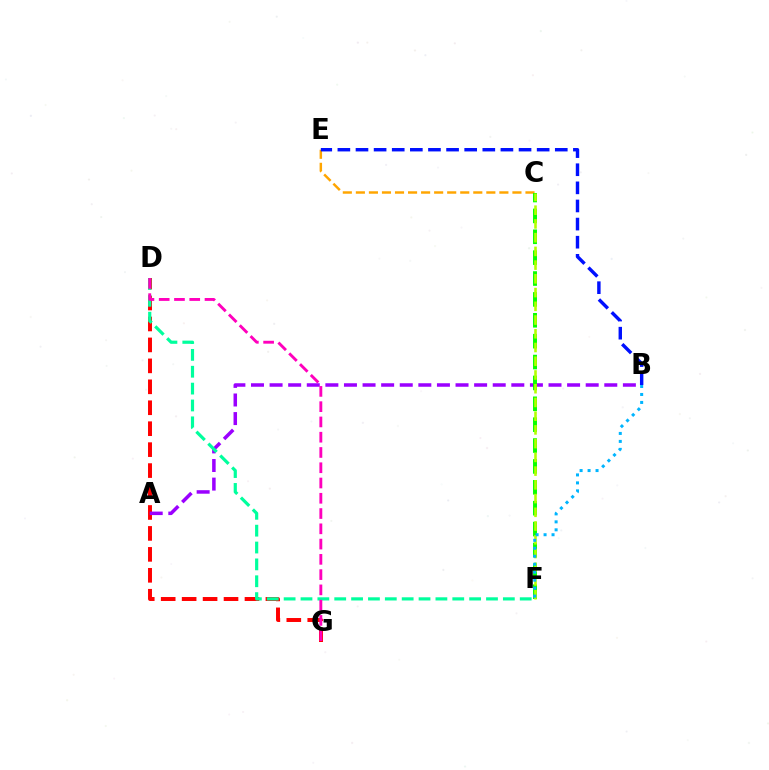{('D', 'G'): [{'color': '#ff0000', 'line_style': 'dashed', 'thickness': 2.85}, {'color': '#ff00bd', 'line_style': 'dashed', 'thickness': 2.07}], ('C', 'E'): [{'color': '#ffa500', 'line_style': 'dashed', 'thickness': 1.77}], ('A', 'B'): [{'color': '#9b00ff', 'line_style': 'dashed', 'thickness': 2.53}], ('C', 'F'): [{'color': '#08ff00', 'line_style': 'dashed', 'thickness': 2.84}, {'color': '#b3ff00', 'line_style': 'dashed', 'thickness': 1.87}], ('D', 'F'): [{'color': '#00ff9d', 'line_style': 'dashed', 'thickness': 2.29}], ('B', 'E'): [{'color': '#0010ff', 'line_style': 'dashed', 'thickness': 2.46}], ('B', 'F'): [{'color': '#00b5ff', 'line_style': 'dotted', 'thickness': 2.17}]}